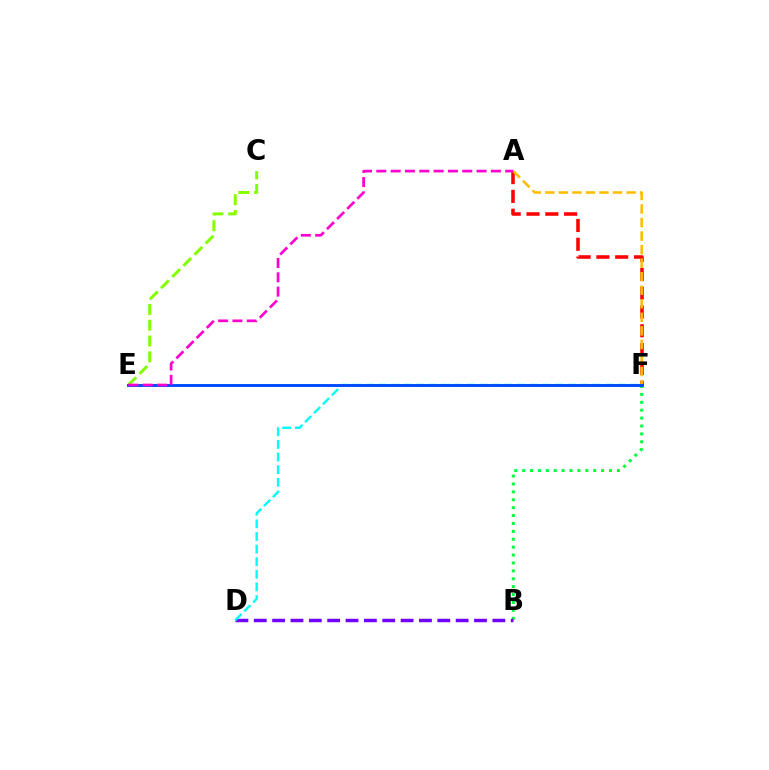{('C', 'E'): [{'color': '#84ff00', 'line_style': 'dashed', 'thickness': 2.14}], ('B', 'F'): [{'color': '#00ff39', 'line_style': 'dotted', 'thickness': 2.15}], ('B', 'D'): [{'color': '#7200ff', 'line_style': 'dashed', 'thickness': 2.49}], ('D', 'F'): [{'color': '#00fff6', 'line_style': 'dashed', 'thickness': 1.71}], ('A', 'F'): [{'color': '#ff0000', 'line_style': 'dashed', 'thickness': 2.56}, {'color': '#ffbd00', 'line_style': 'dashed', 'thickness': 1.84}], ('E', 'F'): [{'color': '#004bff', 'line_style': 'solid', 'thickness': 2.1}], ('A', 'E'): [{'color': '#ff00cf', 'line_style': 'dashed', 'thickness': 1.95}]}